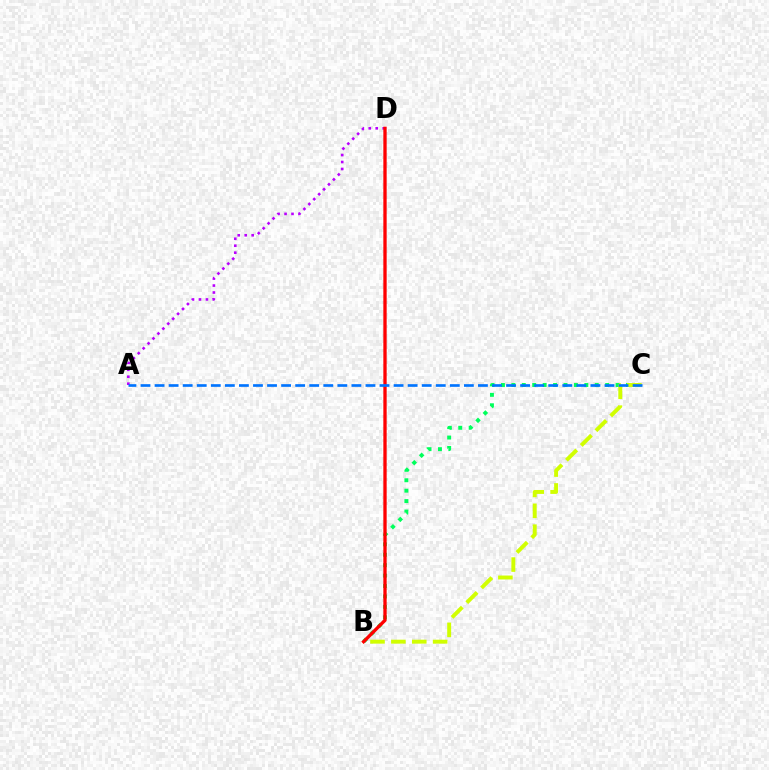{('B', 'C'): [{'color': '#00ff5c', 'line_style': 'dotted', 'thickness': 2.83}, {'color': '#d1ff00', 'line_style': 'dashed', 'thickness': 2.84}], ('A', 'D'): [{'color': '#b900ff', 'line_style': 'dotted', 'thickness': 1.89}], ('B', 'D'): [{'color': '#ff0000', 'line_style': 'solid', 'thickness': 2.39}], ('A', 'C'): [{'color': '#0074ff', 'line_style': 'dashed', 'thickness': 1.91}]}